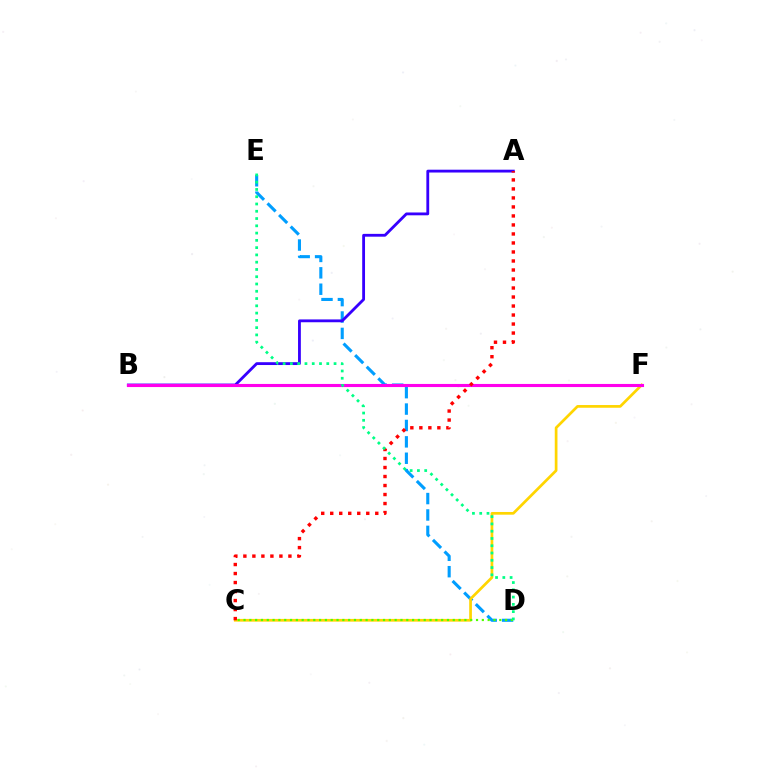{('D', 'E'): [{'color': '#009eff', 'line_style': 'dashed', 'thickness': 2.23}, {'color': '#00ff86', 'line_style': 'dotted', 'thickness': 1.98}], ('C', 'F'): [{'color': '#ffd500', 'line_style': 'solid', 'thickness': 1.95}], ('A', 'B'): [{'color': '#3700ff', 'line_style': 'solid', 'thickness': 2.03}], ('C', 'D'): [{'color': '#4fff00', 'line_style': 'dotted', 'thickness': 1.58}], ('B', 'F'): [{'color': '#ff00ed', 'line_style': 'solid', 'thickness': 2.24}], ('A', 'C'): [{'color': '#ff0000', 'line_style': 'dotted', 'thickness': 2.45}]}